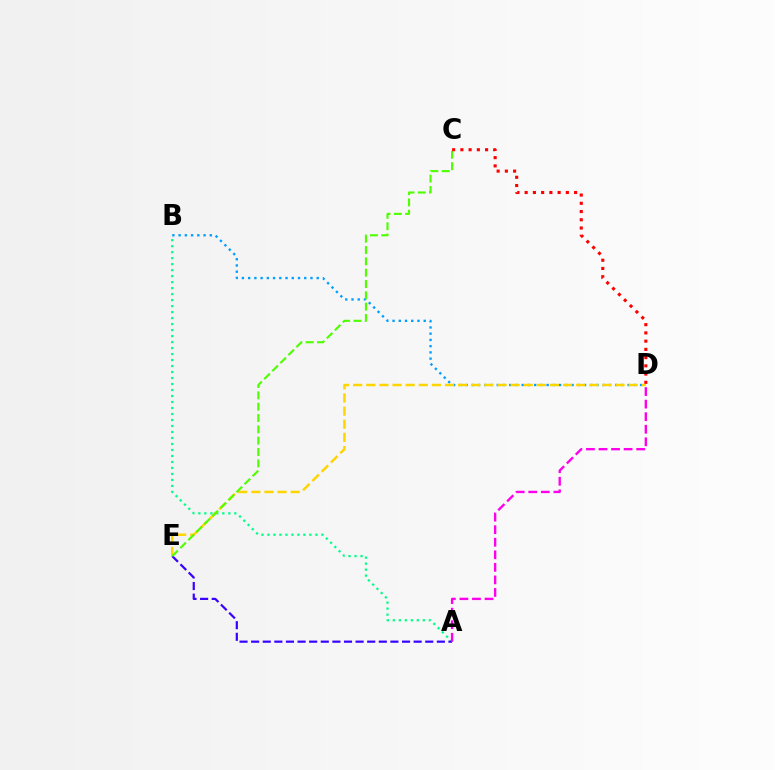{('B', 'D'): [{'color': '#009eff', 'line_style': 'dotted', 'thickness': 1.69}], ('A', 'B'): [{'color': '#00ff86', 'line_style': 'dotted', 'thickness': 1.63}], ('A', 'E'): [{'color': '#3700ff', 'line_style': 'dashed', 'thickness': 1.58}], ('A', 'D'): [{'color': '#ff00ed', 'line_style': 'dashed', 'thickness': 1.71}], ('D', 'E'): [{'color': '#ffd500', 'line_style': 'dashed', 'thickness': 1.78}], ('C', 'E'): [{'color': '#4fff00', 'line_style': 'dashed', 'thickness': 1.54}], ('C', 'D'): [{'color': '#ff0000', 'line_style': 'dotted', 'thickness': 2.24}]}